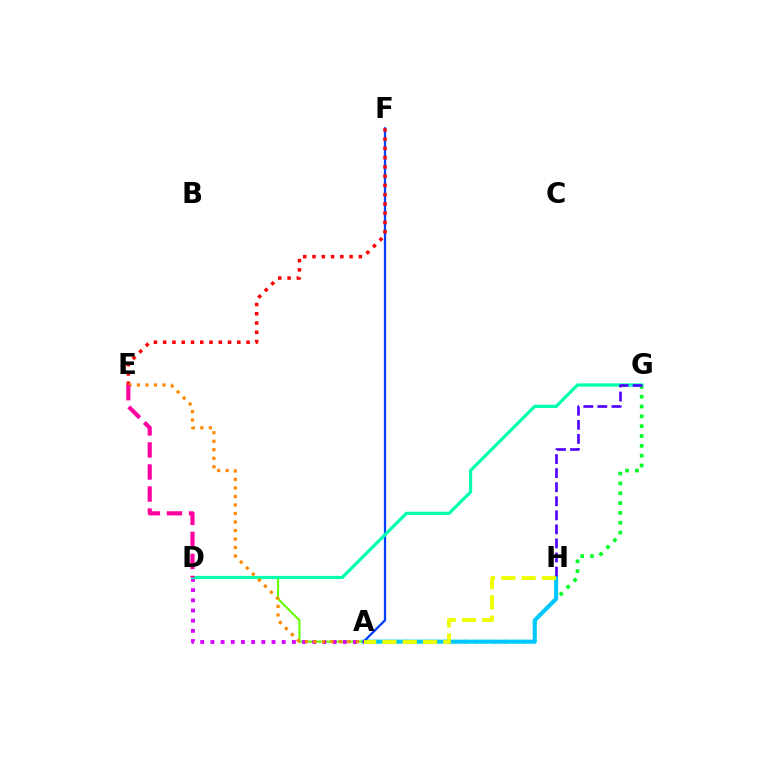{('A', 'G'): [{'color': '#00ff27', 'line_style': 'dotted', 'thickness': 2.67}], ('A', 'H'): [{'color': '#00c7ff', 'line_style': 'solid', 'thickness': 2.91}, {'color': '#eeff00', 'line_style': 'dashed', 'thickness': 2.76}], ('A', 'D'): [{'color': '#66ff00', 'line_style': 'solid', 'thickness': 1.54}, {'color': '#d600ff', 'line_style': 'dotted', 'thickness': 2.77}], ('A', 'F'): [{'color': '#003fff', 'line_style': 'solid', 'thickness': 1.64}], ('E', 'F'): [{'color': '#ff0000', 'line_style': 'dotted', 'thickness': 2.52}], ('D', 'G'): [{'color': '#00ffaf', 'line_style': 'solid', 'thickness': 2.31}], ('A', 'E'): [{'color': '#ff8800', 'line_style': 'dotted', 'thickness': 2.31}], ('G', 'H'): [{'color': '#4f00ff', 'line_style': 'dashed', 'thickness': 1.91}], ('D', 'E'): [{'color': '#ff00a0', 'line_style': 'dashed', 'thickness': 2.99}]}